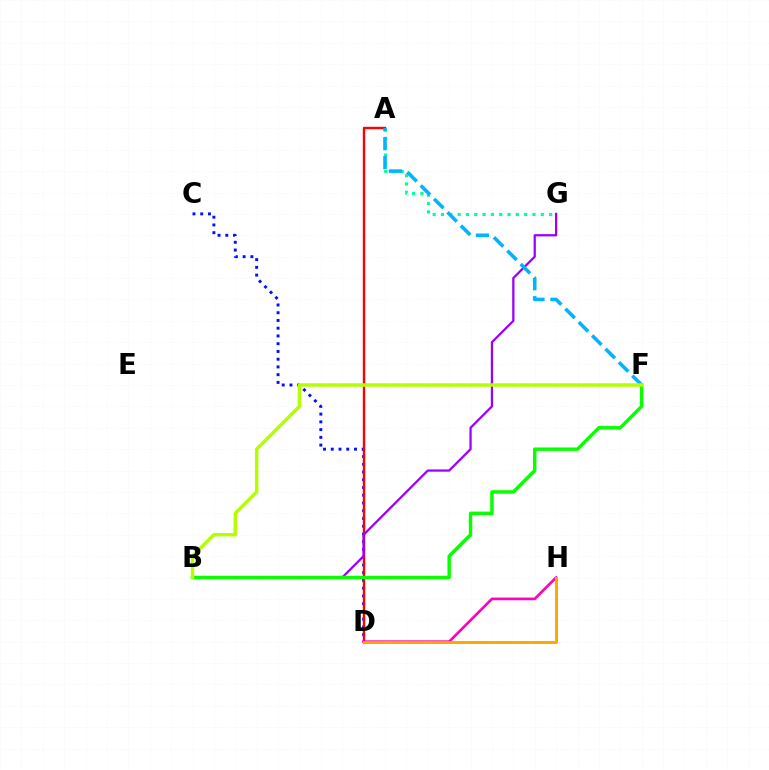{('C', 'D'): [{'color': '#0010ff', 'line_style': 'dotted', 'thickness': 2.1}], ('A', 'D'): [{'color': '#ff0000', 'line_style': 'solid', 'thickness': 1.73}], ('A', 'G'): [{'color': '#00ff9d', 'line_style': 'dotted', 'thickness': 2.26}], ('D', 'H'): [{'color': '#ff00bd', 'line_style': 'solid', 'thickness': 1.92}, {'color': '#ffa500', 'line_style': 'solid', 'thickness': 2.08}], ('B', 'G'): [{'color': '#9b00ff', 'line_style': 'solid', 'thickness': 1.63}], ('B', 'F'): [{'color': '#08ff00', 'line_style': 'solid', 'thickness': 2.47}, {'color': '#b3ff00', 'line_style': 'solid', 'thickness': 2.48}], ('A', 'F'): [{'color': '#00b5ff', 'line_style': 'dashed', 'thickness': 2.57}]}